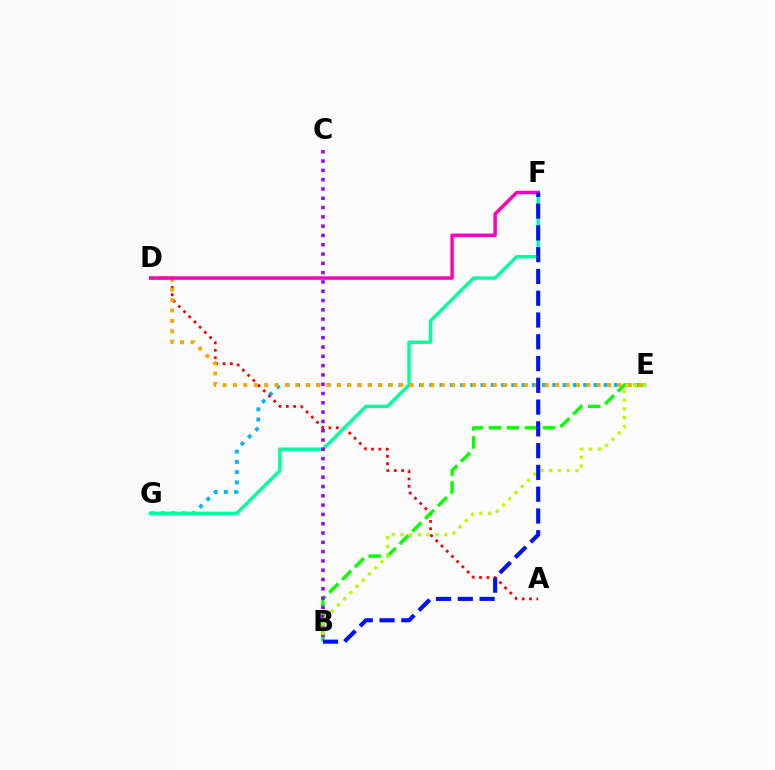{('E', 'G'): [{'color': '#00b5ff', 'line_style': 'dotted', 'thickness': 2.79}], ('A', 'D'): [{'color': '#ff0000', 'line_style': 'dotted', 'thickness': 2.0}], ('F', 'G'): [{'color': '#00ff9d', 'line_style': 'solid', 'thickness': 2.45}], ('B', 'E'): [{'color': '#08ff00', 'line_style': 'dashed', 'thickness': 2.45}, {'color': '#b3ff00', 'line_style': 'dotted', 'thickness': 2.38}], ('D', 'E'): [{'color': '#ffa500', 'line_style': 'dotted', 'thickness': 2.82}], ('B', 'C'): [{'color': '#9b00ff', 'line_style': 'dotted', 'thickness': 2.53}], ('D', 'F'): [{'color': '#ff00bd', 'line_style': 'solid', 'thickness': 2.51}], ('B', 'F'): [{'color': '#0010ff', 'line_style': 'dashed', 'thickness': 2.96}]}